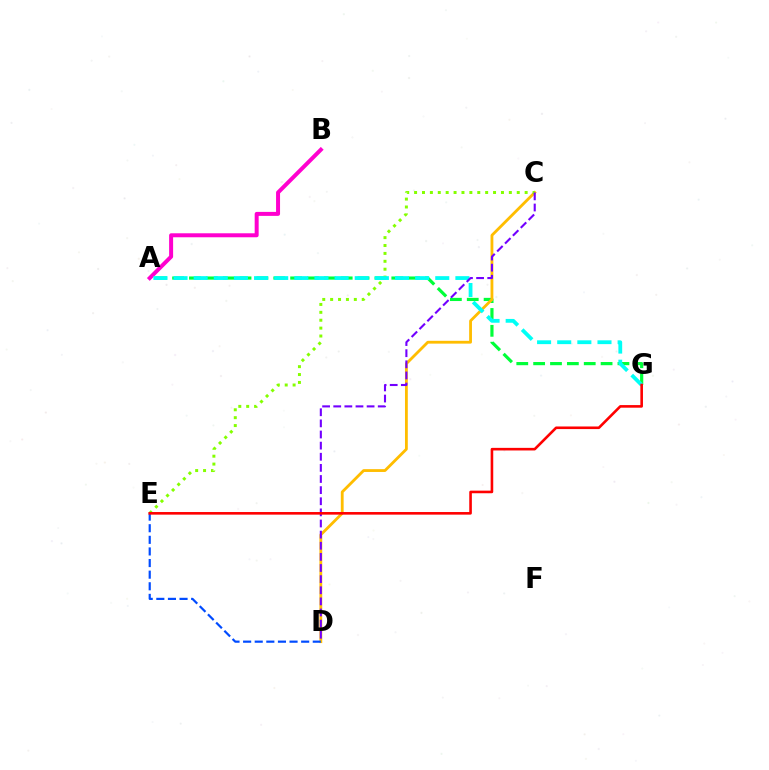{('A', 'G'): [{'color': '#00ff39', 'line_style': 'dashed', 'thickness': 2.29}, {'color': '#00fff6', 'line_style': 'dashed', 'thickness': 2.74}], ('A', 'B'): [{'color': '#ff00cf', 'line_style': 'solid', 'thickness': 2.87}], ('C', 'D'): [{'color': '#ffbd00', 'line_style': 'solid', 'thickness': 2.03}, {'color': '#7200ff', 'line_style': 'dashed', 'thickness': 1.51}], ('C', 'E'): [{'color': '#84ff00', 'line_style': 'dotted', 'thickness': 2.15}], ('D', 'E'): [{'color': '#004bff', 'line_style': 'dashed', 'thickness': 1.58}], ('E', 'G'): [{'color': '#ff0000', 'line_style': 'solid', 'thickness': 1.88}]}